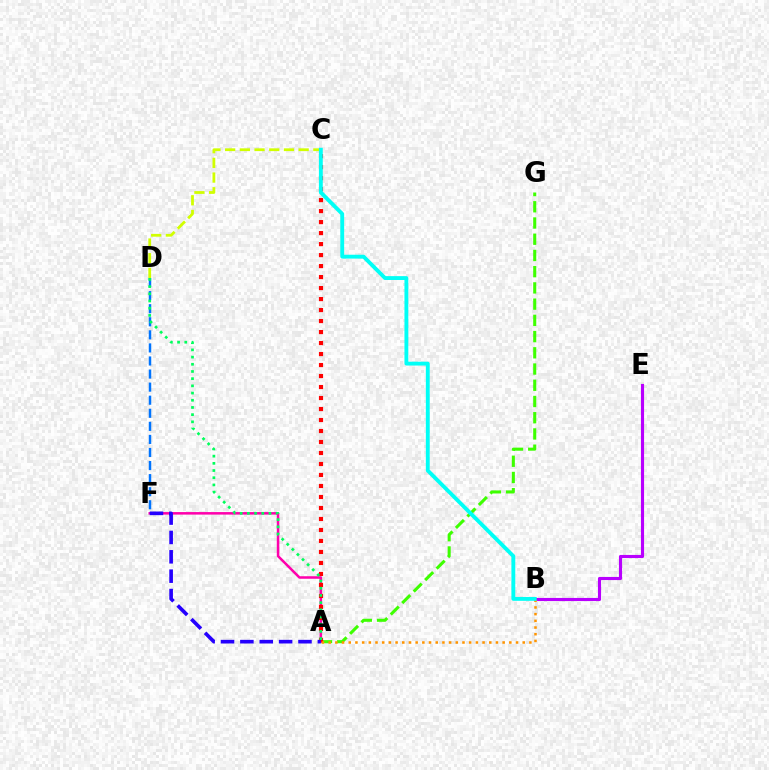{('A', 'G'): [{'color': '#3dff00', 'line_style': 'dashed', 'thickness': 2.2}], ('D', 'F'): [{'color': '#0074ff', 'line_style': 'dashed', 'thickness': 1.78}], ('A', 'F'): [{'color': '#ff00ac', 'line_style': 'solid', 'thickness': 1.82}, {'color': '#2500ff', 'line_style': 'dashed', 'thickness': 2.63}], ('A', 'C'): [{'color': '#ff0000', 'line_style': 'dotted', 'thickness': 2.99}], ('B', 'E'): [{'color': '#b900ff', 'line_style': 'solid', 'thickness': 2.25}], ('A', 'B'): [{'color': '#ff9400', 'line_style': 'dotted', 'thickness': 1.82}], ('C', 'D'): [{'color': '#d1ff00', 'line_style': 'dashed', 'thickness': 2.0}], ('A', 'D'): [{'color': '#00ff5c', 'line_style': 'dotted', 'thickness': 1.95}], ('B', 'C'): [{'color': '#00fff6', 'line_style': 'solid', 'thickness': 2.78}]}